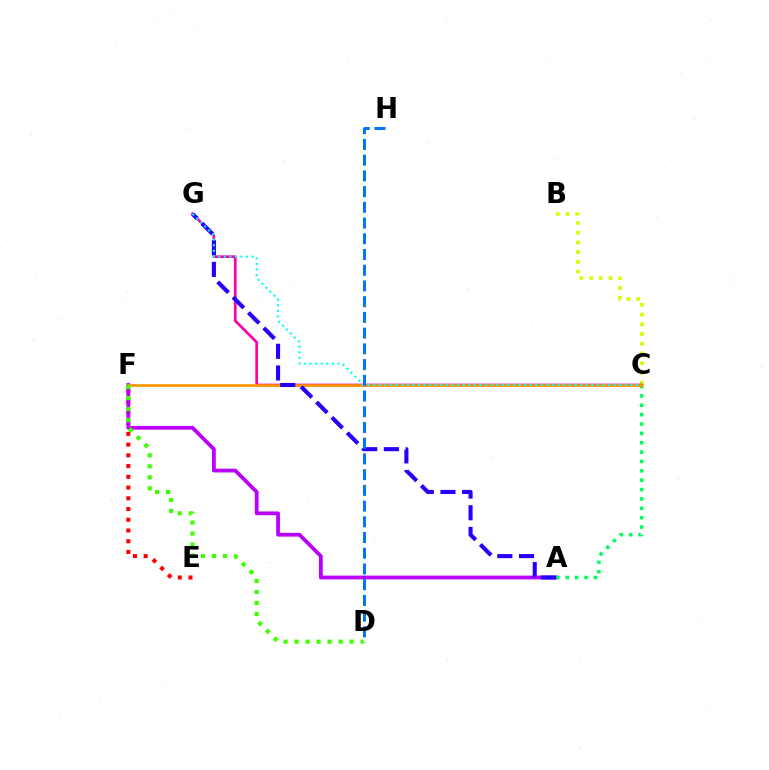{('E', 'F'): [{'color': '#ff0000', 'line_style': 'dotted', 'thickness': 2.92}], ('B', 'C'): [{'color': '#d1ff00', 'line_style': 'dotted', 'thickness': 2.64}], ('A', 'F'): [{'color': '#b900ff', 'line_style': 'solid', 'thickness': 2.72}], ('C', 'G'): [{'color': '#ff00ac', 'line_style': 'solid', 'thickness': 1.95}, {'color': '#00fff6', 'line_style': 'dotted', 'thickness': 1.52}], ('A', 'C'): [{'color': '#00ff5c', 'line_style': 'dotted', 'thickness': 2.54}], ('C', 'F'): [{'color': '#ff9400', 'line_style': 'solid', 'thickness': 1.92}], ('A', 'G'): [{'color': '#2500ff', 'line_style': 'dashed', 'thickness': 2.95}], ('D', 'H'): [{'color': '#0074ff', 'line_style': 'dashed', 'thickness': 2.14}], ('D', 'F'): [{'color': '#3dff00', 'line_style': 'dotted', 'thickness': 2.99}]}